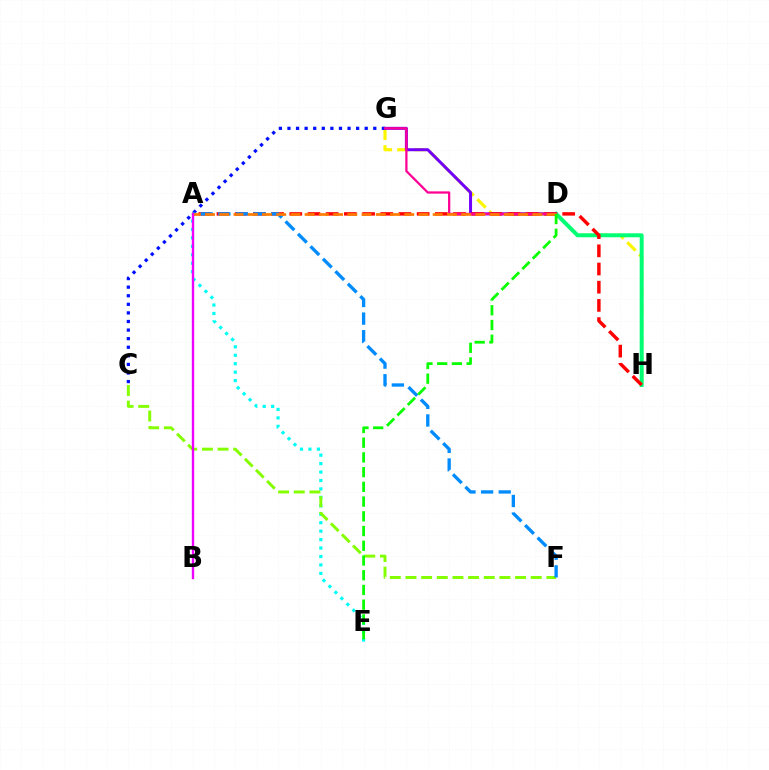{('G', 'H'): [{'color': '#fcf500', 'line_style': 'dashed', 'thickness': 2.28}], ('D', 'G'): [{'color': '#7200ff', 'line_style': 'solid', 'thickness': 2.16}, {'color': '#ff0094', 'line_style': 'solid', 'thickness': 1.62}], ('D', 'H'): [{'color': '#00ff74', 'line_style': 'solid', 'thickness': 2.86}], ('A', 'H'): [{'color': '#ff0000', 'line_style': 'dashed', 'thickness': 2.47}], ('A', 'E'): [{'color': '#00fff6', 'line_style': 'dotted', 'thickness': 2.29}], ('C', 'F'): [{'color': '#84ff00', 'line_style': 'dashed', 'thickness': 2.13}], ('C', 'G'): [{'color': '#0010ff', 'line_style': 'dotted', 'thickness': 2.33}], ('A', 'F'): [{'color': '#008cff', 'line_style': 'dashed', 'thickness': 2.39}], ('A', 'D'): [{'color': '#ff7c00', 'line_style': 'dashed', 'thickness': 1.93}], ('D', 'E'): [{'color': '#08ff00', 'line_style': 'dashed', 'thickness': 2.0}], ('A', 'B'): [{'color': '#ee00ff', 'line_style': 'solid', 'thickness': 1.7}]}